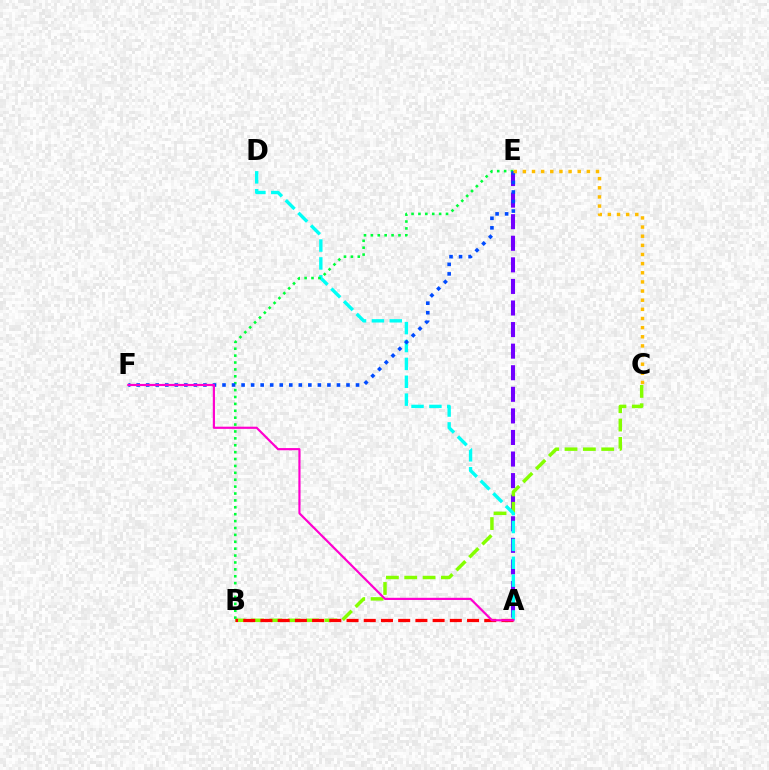{('A', 'E'): [{'color': '#7200ff', 'line_style': 'dashed', 'thickness': 2.93}], ('B', 'C'): [{'color': '#84ff00', 'line_style': 'dashed', 'thickness': 2.49}], ('A', 'D'): [{'color': '#00fff6', 'line_style': 'dashed', 'thickness': 2.43}], ('B', 'E'): [{'color': '#00ff39', 'line_style': 'dotted', 'thickness': 1.87}], ('E', 'F'): [{'color': '#004bff', 'line_style': 'dotted', 'thickness': 2.59}], ('A', 'B'): [{'color': '#ff0000', 'line_style': 'dashed', 'thickness': 2.34}], ('A', 'F'): [{'color': '#ff00cf', 'line_style': 'solid', 'thickness': 1.57}], ('C', 'E'): [{'color': '#ffbd00', 'line_style': 'dotted', 'thickness': 2.48}]}